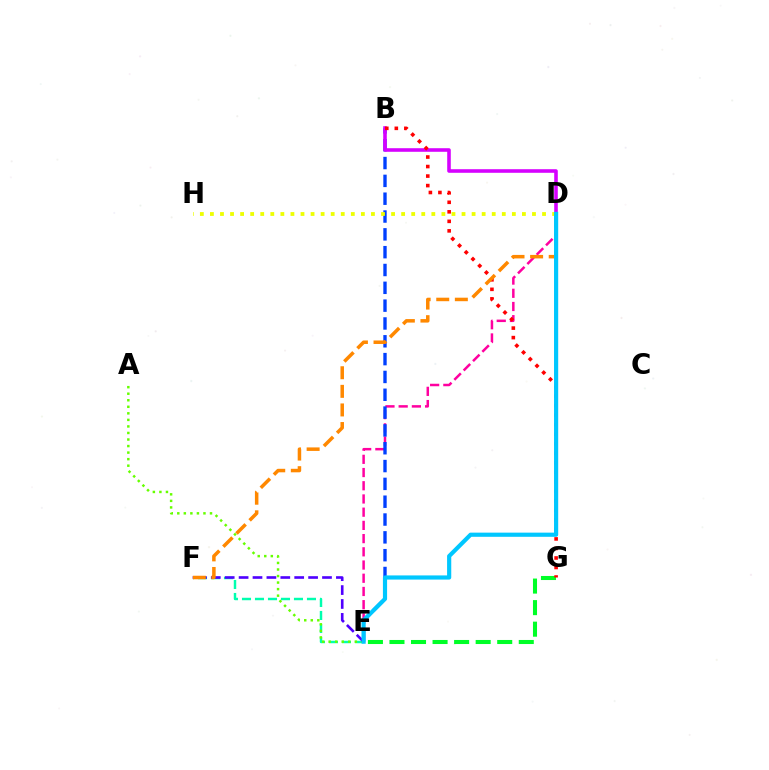{('D', 'E'): [{'color': '#ff00a0', 'line_style': 'dashed', 'thickness': 1.8}, {'color': '#00c7ff', 'line_style': 'solid', 'thickness': 3.0}], ('E', 'F'): [{'color': '#00ffaf', 'line_style': 'dashed', 'thickness': 1.77}, {'color': '#4f00ff', 'line_style': 'dashed', 'thickness': 1.89}], ('B', 'E'): [{'color': '#003fff', 'line_style': 'dashed', 'thickness': 2.42}], ('A', 'E'): [{'color': '#66ff00', 'line_style': 'dotted', 'thickness': 1.78}], ('E', 'G'): [{'color': '#00ff27', 'line_style': 'dashed', 'thickness': 2.93}], ('B', 'D'): [{'color': '#d600ff', 'line_style': 'solid', 'thickness': 2.58}], ('B', 'G'): [{'color': '#ff0000', 'line_style': 'dotted', 'thickness': 2.59}], ('D', 'F'): [{'color': '#ff8800', 'line_style': 'dashed', 'thickness': 2.53}], ('D', 'H'): [{'color': '#eeff00', 'line_style': 'dotted', 'thickness': 2.73}]}